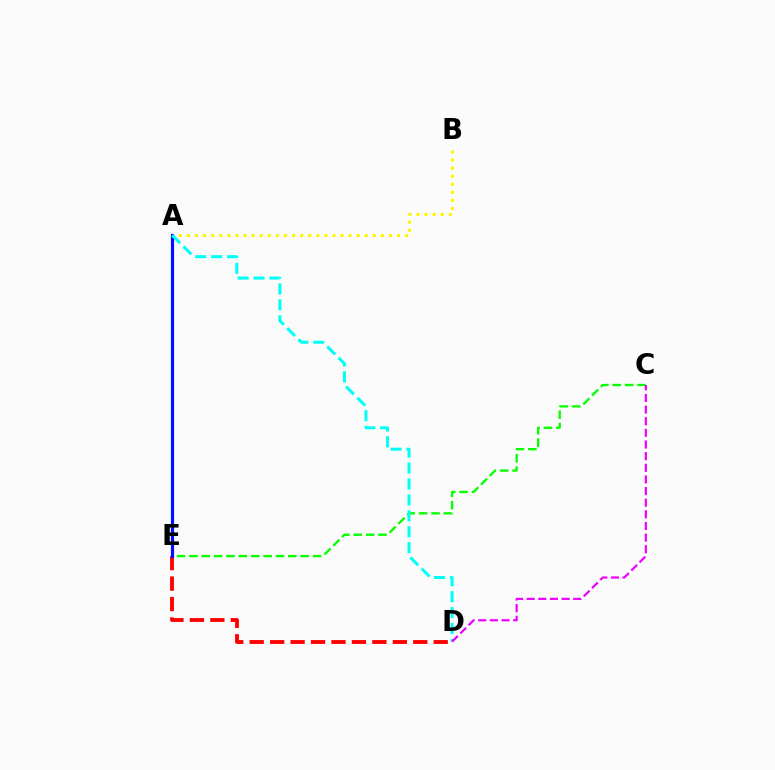{('D', 'E'): [{'color': '#ff0000', 'line_style': 'dashed', 'thickness': 2.78}], ('A', 'B'): [{'color': '#fcf500', 'line_style': 'dotted', 'thickness': 2.2}], ('C', 'E'): [{'color': '#08ff00', 'line_style': 'dashed', 'thickness': 1.68}], ('A', 'E'): [{'color': '#0010ff', 'line_style': 'solid', 'thickness': 2.28}], ('A', 'D'): [{'color': '#00fff6', 'line_style': 'dashed', 'thickness': 2.16}], ('C', 'D'): [{'color': '#ee00ff', 'line_style': 'dashed', 'thickness': 1.58}]}